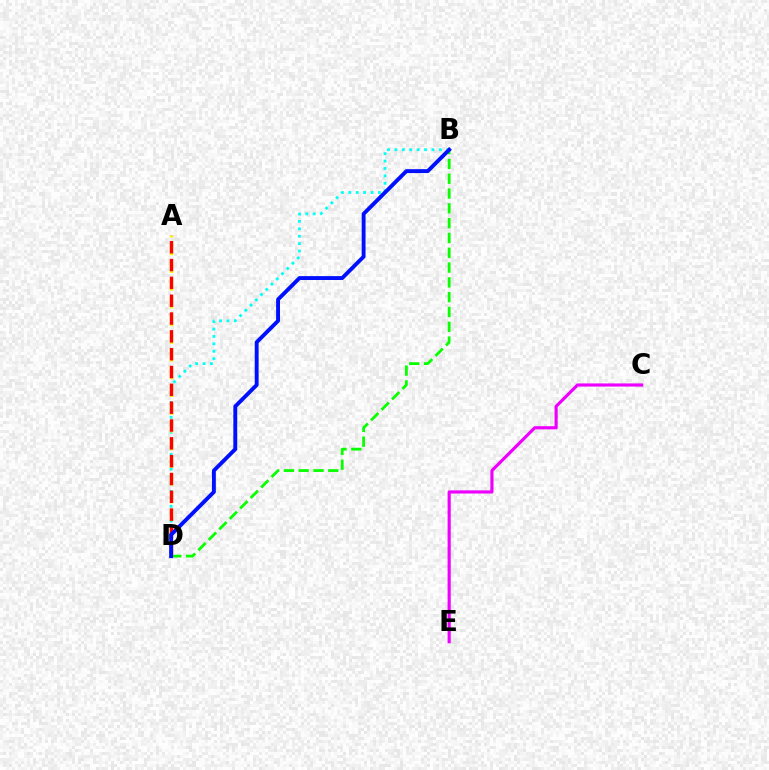{('B', 'D'): [{'color': '#08ff00', 'line_style': 'dashed', 'thickness': 2.01}, {'color': '#00fff6', 'line_style': 'dotted', 'thickness': 2.01}, {'color': '#0010ff', 'line_style': 'solid', 'thickness': 2.8}], ('C', 'E'): [{'color': '#ee00ff', 'line_style': 'solid', 'thickness': 2.27}], ('A', 'D'): [{'color': '#fcf500', 'line_style': 'dashed', 'thickness': 2.41}, {'color': '#ff0000', 'line_style': 'dashed', 'thickness': 2.42}]}